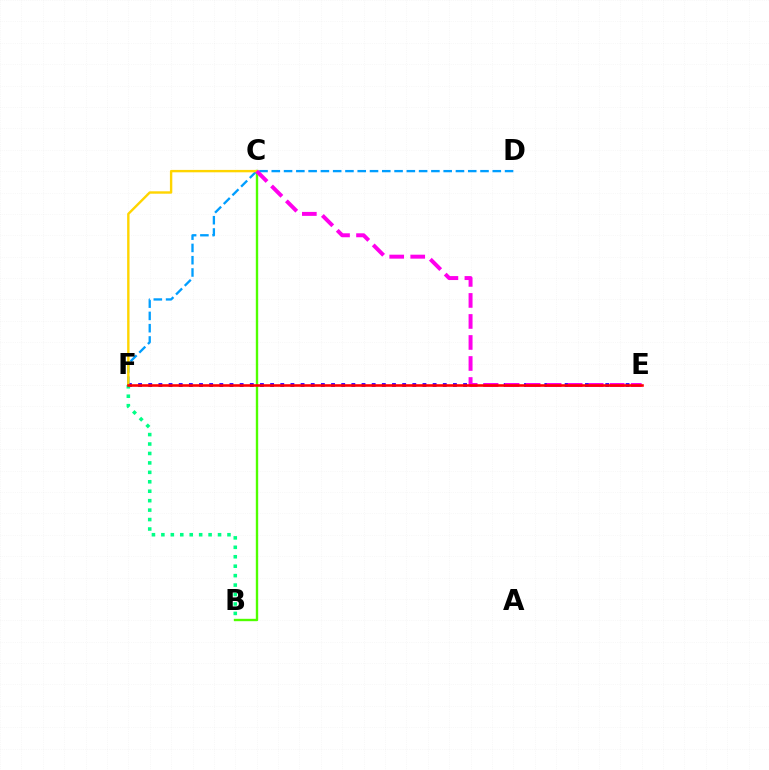{('D', 'F'): [{'color': '#009eff', 'line_style': 'dashed', 'thickness': 1.67}], ('B', 'C'): [{'color': '#4fff00', 'line_style': 'solid', 'thickness': 1.71}], ('E', 'F'): [{'color': '#3700ff', 'line_style': 'dotted', 'thickness': 2.76}, {'color': '#ff0000', 'line_style': 'solid', 'thickness': 1.86}], ('C', 'F'): [{'color': '#ffd500', 'line_style': 'solid', 'thickness': 1.73}], ('C', 'E'): [{'color': '#ff00ed', 'line_style': 'dashed', 'thickness': 2.86}], ('B', 'F'): [{'color': '#00ff86', 'line_style': 'dotted', 'thickness': 2.57}]}